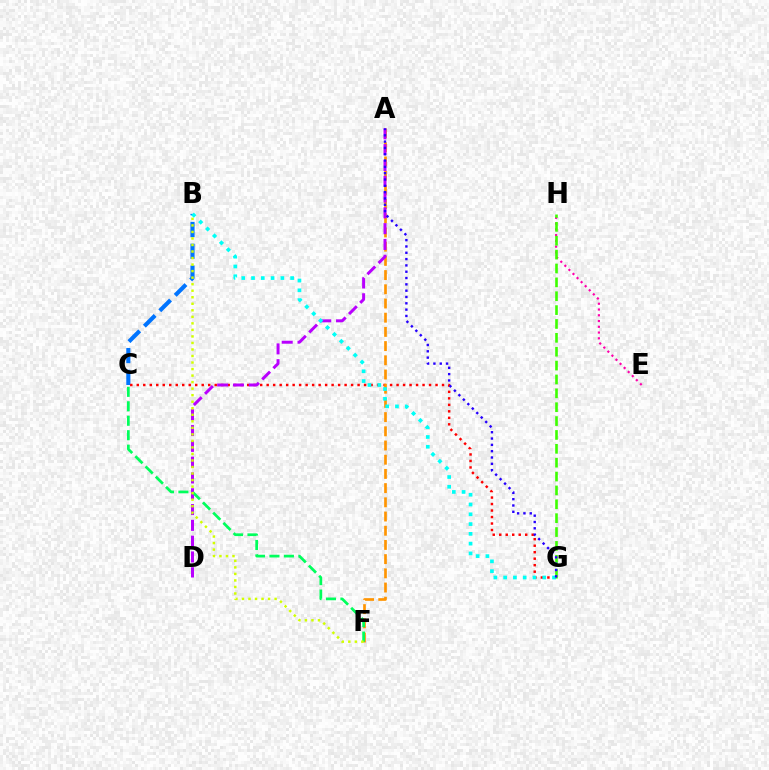{('B', 'C'): [{'color': '#0074ff', 'line_style': 'dashed', 'thickness': 2.96}], ('E', 'H'): [{'color': '#ff00ac', 'line_style': 'dotted', 'thickness': 1.56}], ('G', 'H'): [{'color': '#3dff00', 'line_style': 'dashed', 'thickness': 1.88}], ('C', 'G'): [{'color': '#ff0000', 'line_style': 'dotted', 'thickness': 1.76}], ('A', 'F'): [{'color': '#ff9400', 'line_style': 'dashed', 'thickness': 1.93}], ('A', 'D'): [{'color': '#b900ff', 'line_style': 'dashed', 'thickness': 2.15}], ('C', 'F'): [{'color': '#00ff5c', 'line_style': 'dashed', 'thickness': 1.96}], ('B', 'G'): [{'color': '#00fff6', 'line_style': 'dotted', 'thickness': 2.66}], ('A', 'G'): [{'color': '#2500ff', 'line_style': 'dotted', 'thickness': 1.72}], ('B', 'F'): [{'color': '#d1ff00', 'line_style': 'dotted', 'thickness': 1.77}]}